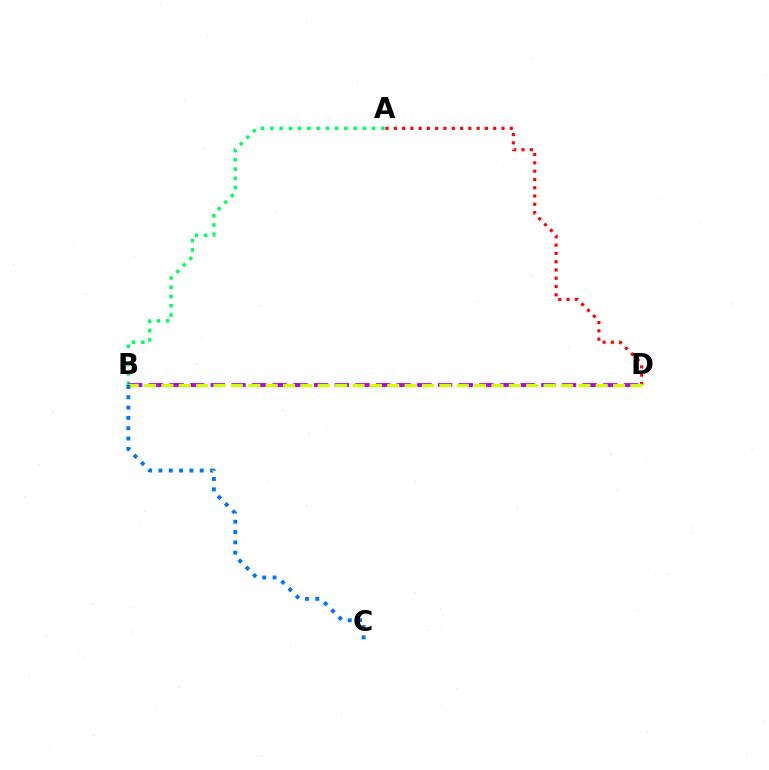{('A', 'D'): [{'color': '#ff0000', 'line_style': 'dotted', 'thickness': 2.25}], ('A', 'B'): [{'color': '#00ff5c', 'line_style': 'dotted', 'thickness': 2.51}], ('B', 'D'): [{'color': '#b900ff', 'line_style': 'dashed', 'thickness': 2.81}, {'color': '#d1ff00', 'line_style': 'dashed', 'thickness': 2.36}], ('B', 'C'): [{'color': '#0074ff', 'line_style': 'dotted', 'thickness': 2.8}]}